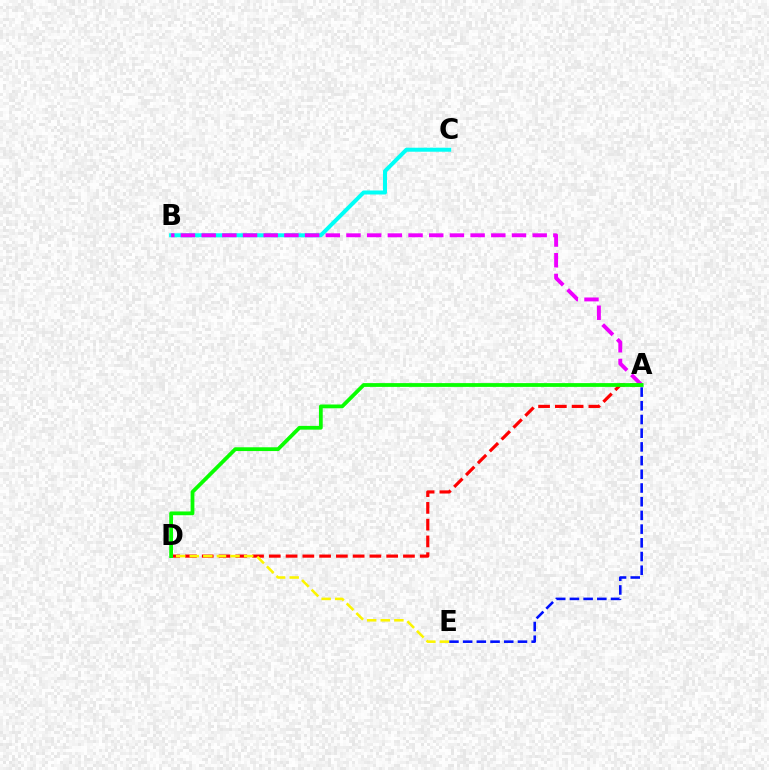{('B', 'C'): [{'color': '#00fff6', 'line_style': 'solid', 'thickness': 2.88}], ('A', 'E'): [{'color': '#0010ff', 'line_style': 'dashed', 'thickness': 1.86}], ('A', 'B'): [{'color': '#ee00ff', 'line_style': 'dashed', 'thickness': 2.81}], ('A', 'D'): [{'color': '#ff0000', 'line_style': 'dashed', 'thickness': 2.28}, {'color': '#08ff00', 'line_style': 'solid', 'thickness': 2.72}], ('D', 'E'): [{'color': '#fcf500', 'line_style': 'dashed', 'thickness': 1.85}]}